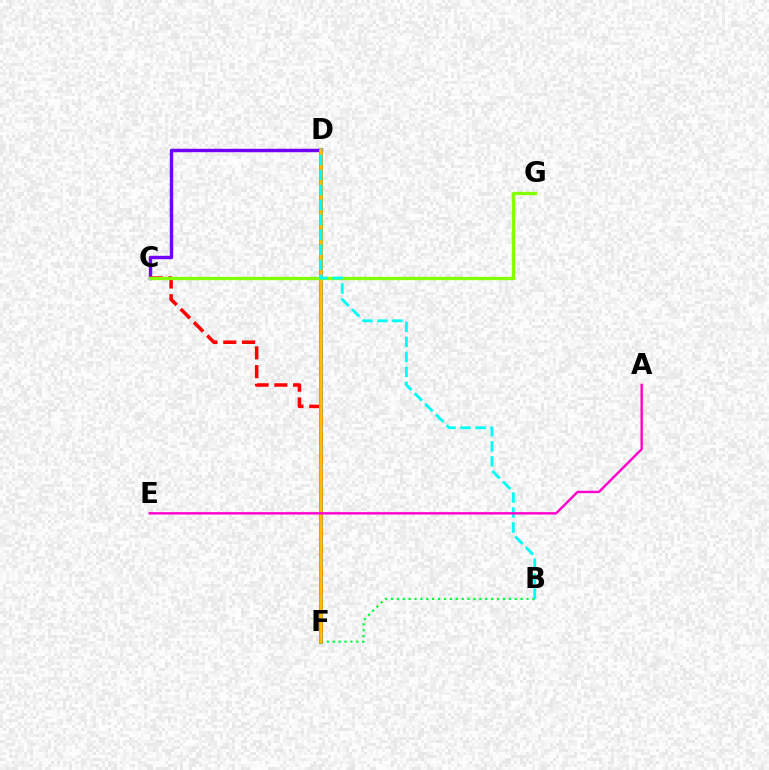{('C', 'D'): [{'color': '#7200ff', 'line_style': 'solid', 'thickness': 2.45}], ('B', 'F'): [{'color': '#00ff39', 'line_style': 'dotted', 'thickness': 1.6}], ('D', 'F'): [{'color': '#004bff', 'line_style': 'solid', 'thickness': 2.79}, {'color': '#ffbd00', 'line_style': 'solid', 'thickness': 2.56}], ('C', 'F'): [{'color': '#ff0000', 'line_style': 'dashed', 'thickness': 2.55}], ('C', 'G'): [{'color': '#84ff00', 'line_style': 'solid', 'thickness': 2.37}], ('B', 'D'): [{'color': '#00fff6', 'line_style': 'dashed', 'thickness': 2.04}], ('A', 'E'): [{'color': '#ff00cf', 'line_style': 'solid', 'thickness': 1.73}]}